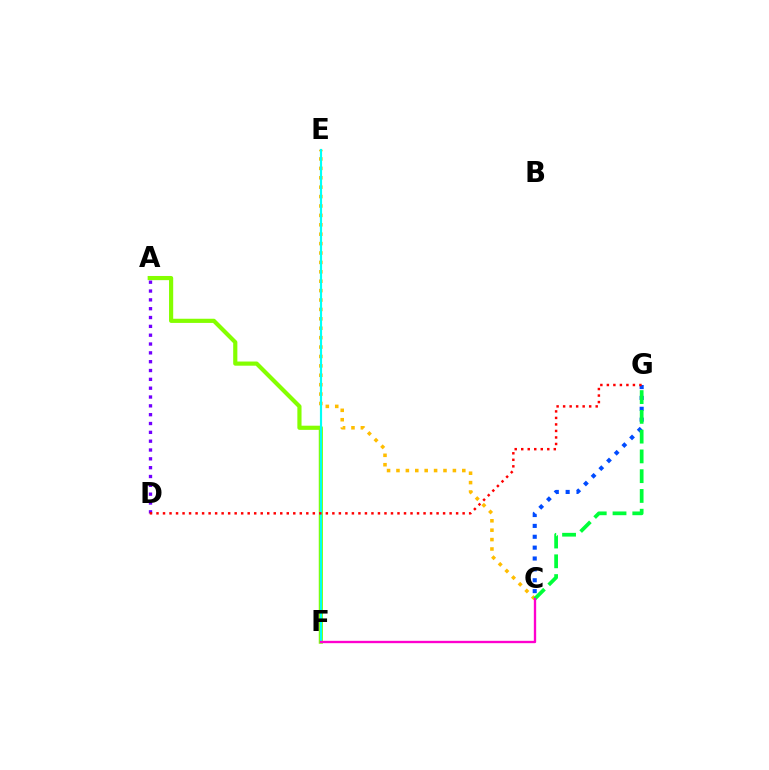{('A', 'F'): [{'color': '#84ff00', 'line_style': 'solid', 'thickness': 3.0}], ('C', 'E'): [{'color': '#ffbd00', 'line_style': 'dotted', 'thickness': 2.56}], ('C', 'G'): [{'color': '#004bff', 'line_style': 'dotted', 'thickness': 2.95}, {'color': '#00ff39', 'line_style': 'dashed', 'thickness': 2.69}], ('A', 'D'): [{'color': '#7200ff', 'line_style': 'dotted', 'thickness': 2.4}], ('E', 'F'): [{'color': '#00fff6', 'line_style': 'solid', 'thickness': 1.56}], ('D', 'G'): [{'color': '#ff0000', 'line_style': 'dotted', 'thickness': 1.77}], ('C', 'F'): [{'color': '#ff00cf', 'line_style': 'solid', 'thickness': 1.69}]}